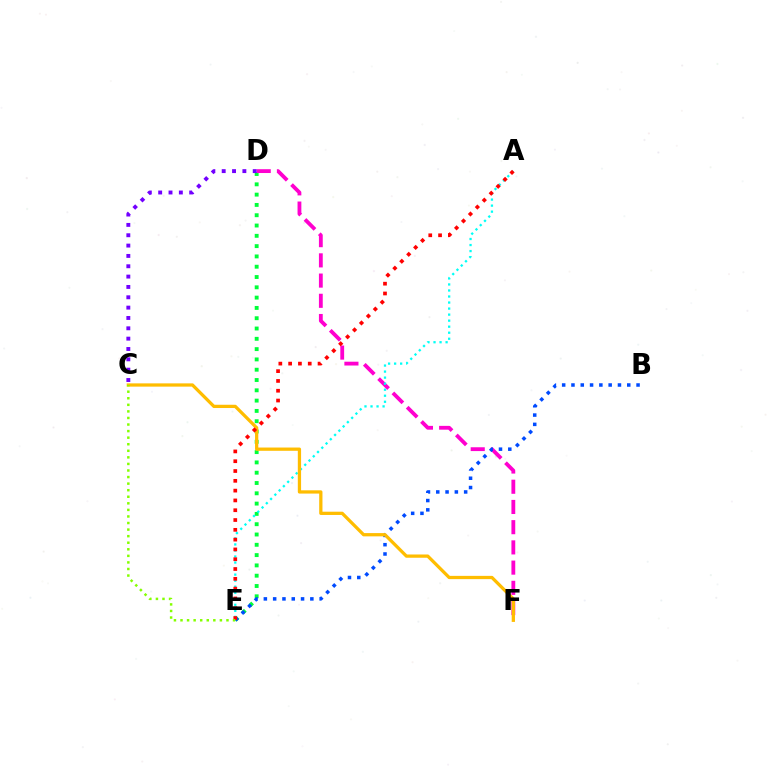{('D', 'E'): [{'color': '#00ff39', 'line_style': 'dotted', 'thickness': 2.8}], ('D', 'F'): [{'color': '#ff00cf', 'line_style': 'dashed', 'thickness': 2.75}], ('B', 'E'): [{'color': '#004bff', 'line_style': 'dotted', 'thickness': 2.53}], ('A', 'E'): [{'color': '#00fff6', 'line_style': 'dotted', 'thickness': 1.64}, {'color': '#ff0000', 'line_style': 'dotted', 'thickness': 2.66}], ('C', 'F'): [{'color': '#ffbd00', 'line_style': 'solid', 'thickness': 2.35}], ('C', 'E'): [{'color': '#84ff00', 'line_style': 'dotted', 'thickness': 1.78}], ('C', 'D'): [{'color': '#7200ff', 'line_style': 'dotted', 'thickness': 2.81}]}